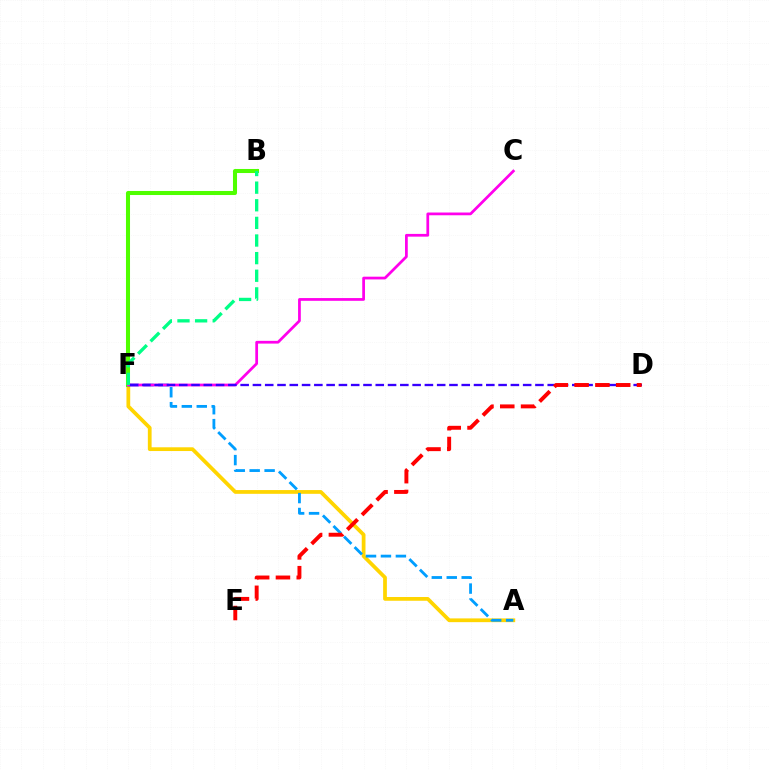{('A', 'F'): [{'color': '#ffd500', 'line_style': 'solid', 'thickness': 2.7}, {'color': '#009eff', 'line_style': 'dashed', 'thickness': 2.03}], ('B', 'F'): [{'color': '#4fff00', 'line_style': 'solid', 'thickness': 2.91}, {'color': '#00ff86', 'line_style': 'dashed', 'thickness': 2.39}], ('C', 'F'): [{'color': '#ff00ed', 'line_style': 'solid', 'thickness': 1.98}], ('D', 'F'): [{'color': '#3700ff', 'line_style': 'dashed', 'thickness': 1.67}], ('D', 'E'): [{'color': '#ff0000', 'line_style': 'dashed', 'thickness': 2.83}]}